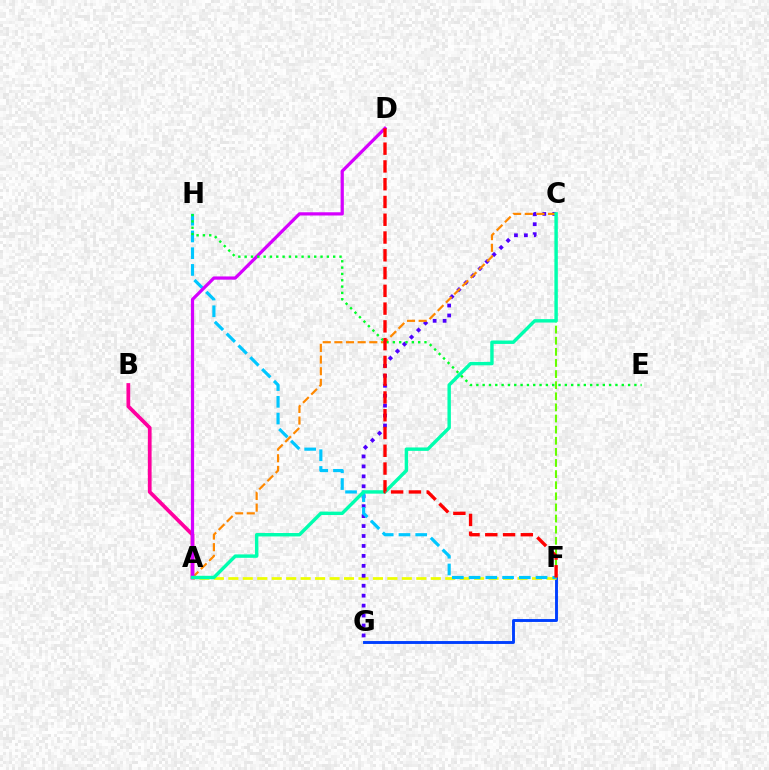{('F', 'G'): [{'color': '#003fff', 'line_style': 'solid', 'thickness': 2.09}], ('A', 'F'): [{'color': '#eeff00', 'line_style': 'dashed', 'thickness': 1.96}], ('C', 'G'): [{'color': '#4f00ff', 'line_style': 'dotted', 'thickness': 2.7}], ('A', 'C'): [{'color': '#ff8800', 'line_style': 'dashed', 'thickness': 1.58}, {'color': '#00ffaf', 'line_style': 'solid', 'thickness': 2.46}], ('A', 'B'): [{'color': '#ff00a0', 'line_style': 'solid', 'thickness': 2.7}], ('F', 'H'): [{'color': '#00c7ff', 'line_style': 'dashed', 'thickness': 2.27}], ('C', 'F'): [{'color': '#66ff00', 'line_style': 'dashed', 'thickness': 1.51}], ('A', 'D'): [{'color': '#d600ff', 'line_style': 'solid', 'thickness': 2.33}], ('E', 'H'): [{'color': '#00ff27', 'line_style': 'dotted', 'thickness': 1.72}], ('D', 'F'): [{'color': '#ff0000', 'line_style': 'dashed', 'thickness': 2.41}]}